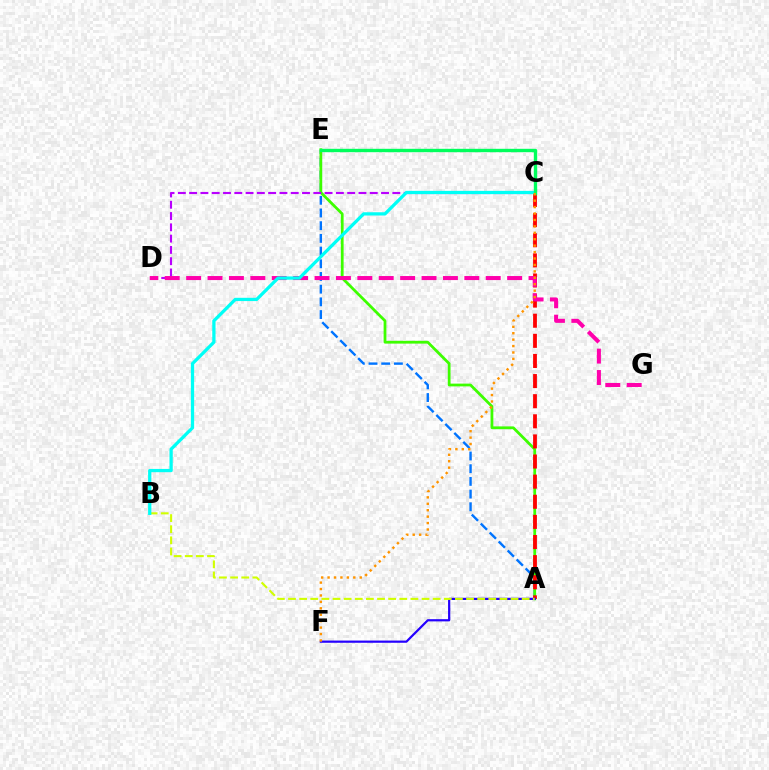{('A', 'E'): [{'color': '#0074ff', 'line_style': 'dashed', 'thickness': 1.72}, {'color': '#3dff00', 'line_style': 'solid', 'thickness': 1.99}], ('A', 'C'): [{'color': '#ff0000', 'line_style': 'dashed', 'thickness': 2.73}], ('C', 'D'): [{'color': '#b900ff', 'line_style': 'dashed', 'thickness': 1.53}], ('A', 'F'): [{'color': '#2500ff', 'line_style': 'solid', 'thickness': 1.59}], ('D', 'G'): [{'color': '#ff00ac', 'line_style': 'dashed', 'thickness': 2.91}], ('A', 'B'): [{'color': '#d1ff00', 'line_style': 'dashed', 'thickness': 1.51}], ('B', 'C'): [{'color': '#00fff6', 'line_style': 'solid', 'thickness': 2.35}], ('C', 'E'): [{'color': '#00ff5c', 'line_style': 'solid', 'thickness': 2.43}], ('C', 'F'): [{'color': '#ff9400', 'line_style': 'dotted', 'thickness': 1.75}]}